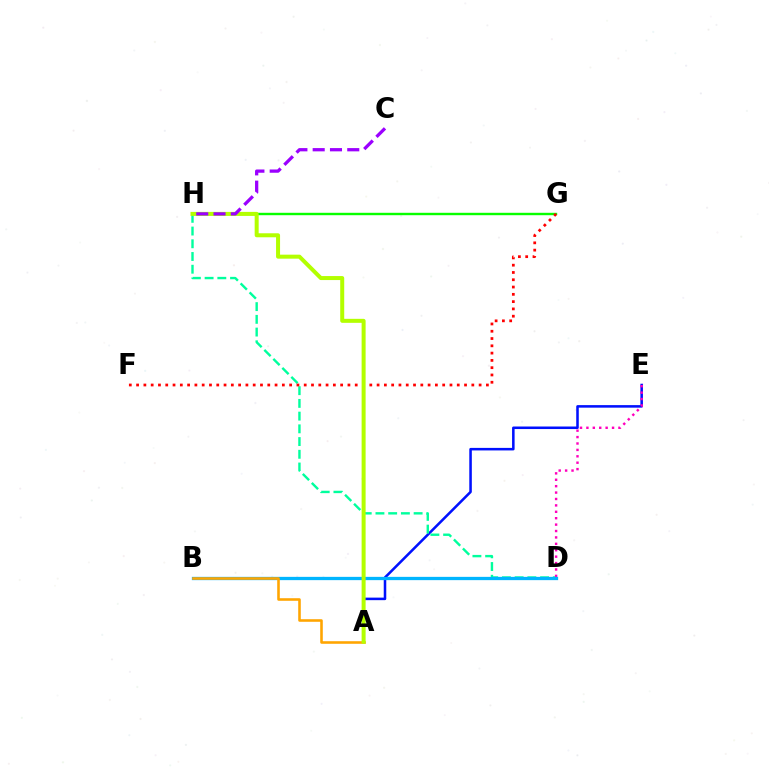{('G', 'H'): [{'color': '#08ff00', 'line_style': 'solid', 'thickness': 1.73}], ('A', 'E'): [{'color': '#0010ff', 'line_style': 'solid', 'thickness': 1.83}], ('D', 'H'): [{'color': '#00ff9d', 'line_style': 'dashed', 'thickness': 1.73}], ('D', 'E'): [{'color': '#ff00bd', 'line_style': 'dotted', 'thickness': 1.74}], ('B', 'D'): [{'color': '#00b5ff', 'line_style': 'solid', 'thickness': 2.36}], ('F', 'G'): [{'color': '#ff0000', 'line_style': 'dotted', 'thickness': 1.98}], ('A', 'B'): [{'color': '#ffa500', 'line_style': 'solid', 'thickness': 1.86}], ('A', 'H'): [{'color': '#b3ff00', 'line_style': 'solid', 'thickness': 2.88}], ('C', 'H'): [{'color': '#9b00ff', 'line_style': 'dashed', 'thickness': 2.35}]}